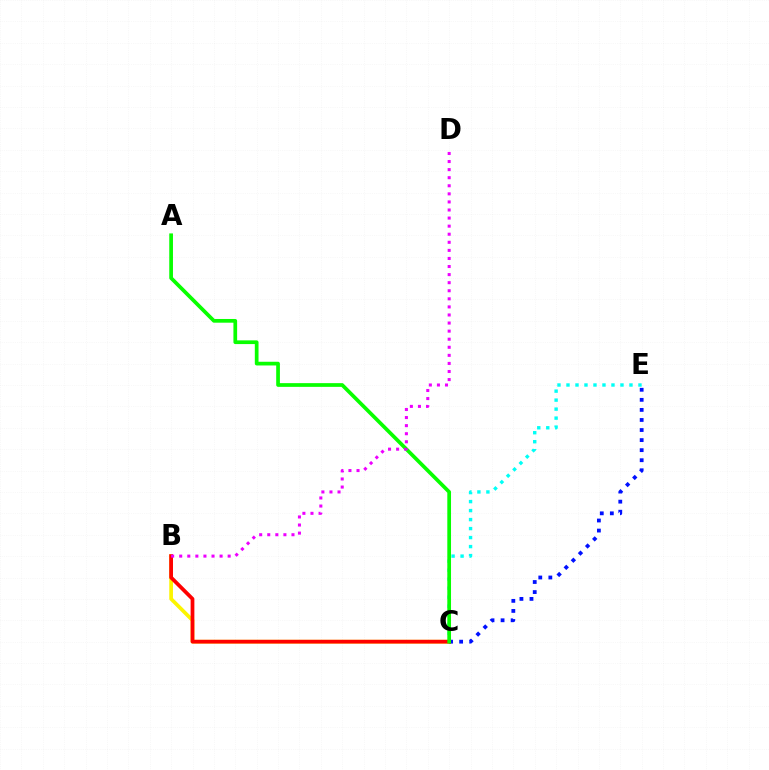{('B', 'C'): [{'color': '#fcf500', 'line_style': 'solid', 'thickness': 2.66}, {'color': '#ff0000', 'line_style': 'solid', 'thickness': 2.7}], ('C', 'E'): [{'color': '#00fff6', 'line_style': 'dotted', 'thickness': 2.44}, {'color': '#0010ff', 'line_style': 'dotted', 'thickness': 2.73}], ('A', 'C'): [{'color': '#08ff00', 'line_style': 'solid', 'thickness': 2.67}], ('B', 'D'): [{'color': '#ee00ff', 'line_style': 'dotted', 'thickness': 2.19}]}